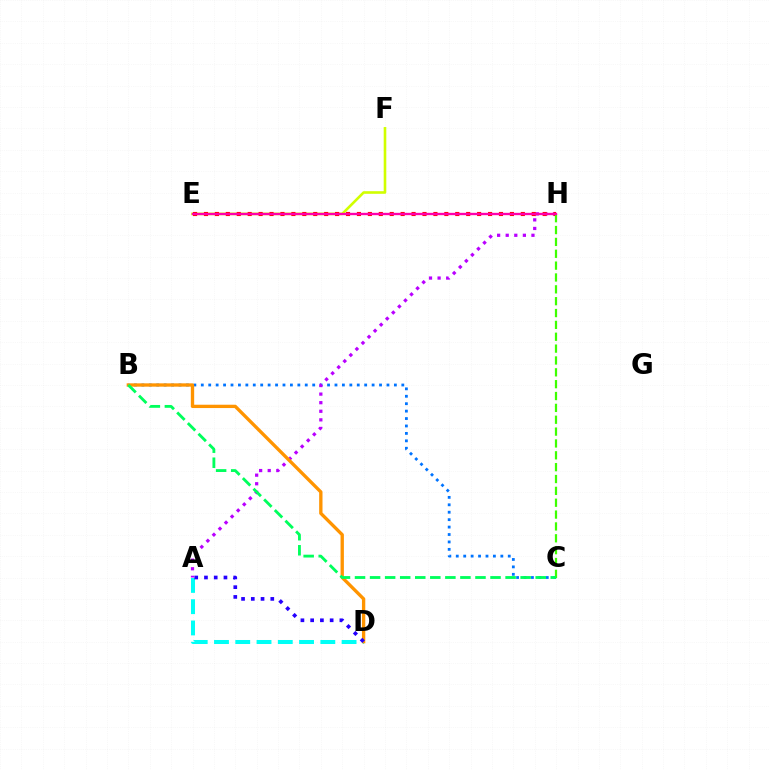{('B', 'C'): [{'color': '#0074ff', 'line_style': 'dotted', 'thickness': 2.02}, {'color': '#00ff5c', 'line_style': 'dashed', 'thickness': 2.05}], ('A', 'D'): [{'color': '#00fff6', 'line_style': 'dashed', 'thickness': 2.89}, {'color': '#2500ff', 'line_style': 'dotted', 'thickness': 2.65}], ('A', 'H'): [{'color': '#b900ff', 'line_style': 'dotted', 'thickness': 2.33}], ('E', 'F'): [{'color': '#d1ff00', 'line_style': 'solid', 'thickness': 1.88}], ('E', 'H'): [{'color': '#ff0000', 'line_style': 'dotted', 'thickness': 2.97}, {'color': '#ff00ac', 'line_style': 'solid', 'thickness': 1.69}], ('C', 'H'): [{'color': '#3dff00', 'line_style': 'dashed', 'thickness': 1.61}], ('B', 'D'): [{'color': '#ff9400', 'line_style': 'solid', 'thickness': 2.4}]}